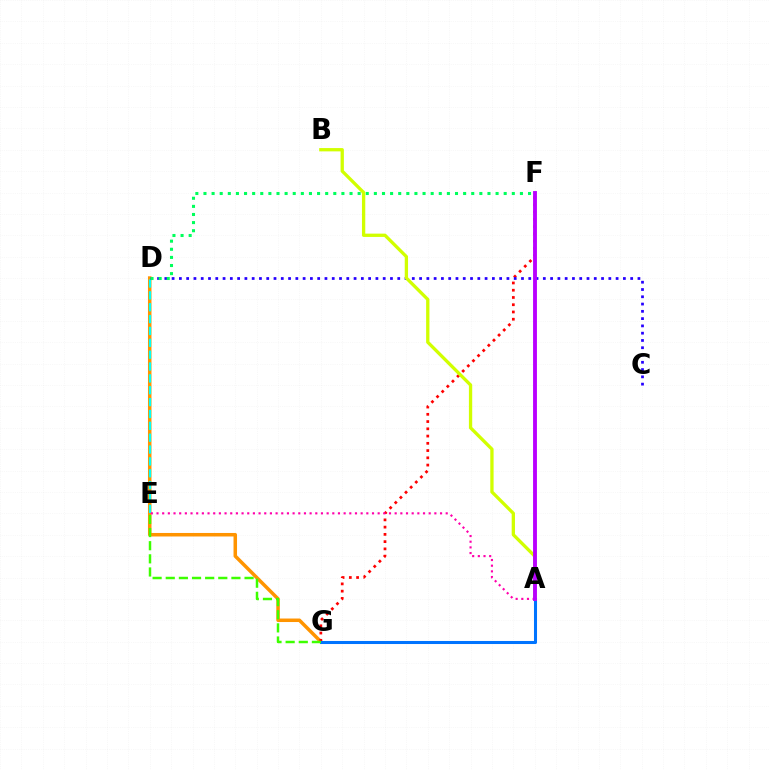{('D', 'G'): [{'color': '#ff9400', 'line_style': 'solid', 'thickness': 2.52}], ('D', 'E'): [{'color': '#00fff6', 'line_style': 'dashed', 'thickness': 1.61}], ('F', 'G'): [{'color': '#ff0000', 'line_style': 'dotted', 'thickness': 1.97}], ('C', 'D'): [{'color': '#2500ff', 'line_style': 'dotted', 'thickness': 1.98}], ('A', 'G'): [{'color': '#0074ff', 'line_style': 'solid', 'thickness': 2.19}], ('E', 'G'): [{'color': '#3dff00', 'line_style': 'dashed', 'thickness': 1.78}], ('D', 'F'): [{'color': '#00ff5c', 'line_style': 'dotted', 'thickness': 2.2}], ('A', 'B'): [{'color': '#d1ff00', 'line_style': 'solid', 'thickness': 2.38}], ('A', 'E'): [{'color': '#ff00ac', 'line_style': 'dotted', 'thickness': 1.54}], ('A', 'F'): [{'color': '#b900ff', 'line_style': 'solid', 'thickness': 2.78}]}